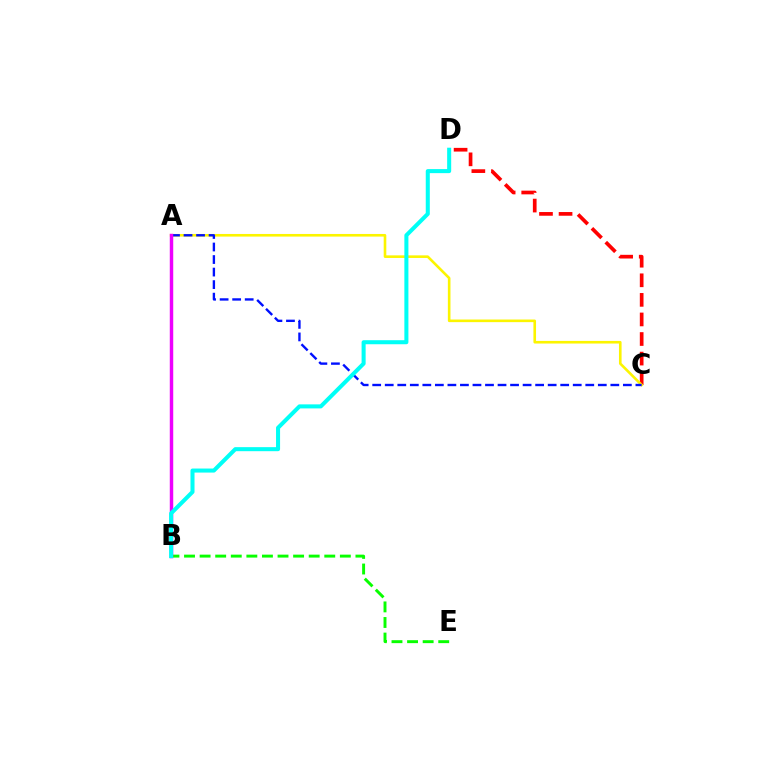{('B', 'E'): [{'color': '#08ff00', 'line_style': 'dashed', 'thickness': 2.12}], ('C', 'D'): [{'color': '#ff0000', 'line_style': 'dashed', 'thickness': 2.66}], ('A', 'C'): [{'color': '#fcf500', 'line_style': 'solid', 'thickness': 1.88}, {'color': '#0010ff', 'line_style': 'dashed', 'thickness': 1.7}], ('A', 'B'): [{'color': '#ee00ff', 'line_style': 'solid', 'thickness': 2.49}], ('B', 'D'): [{'color': '#00fff6', 'line_style': 'solid', 'thickness': 2.91}]}